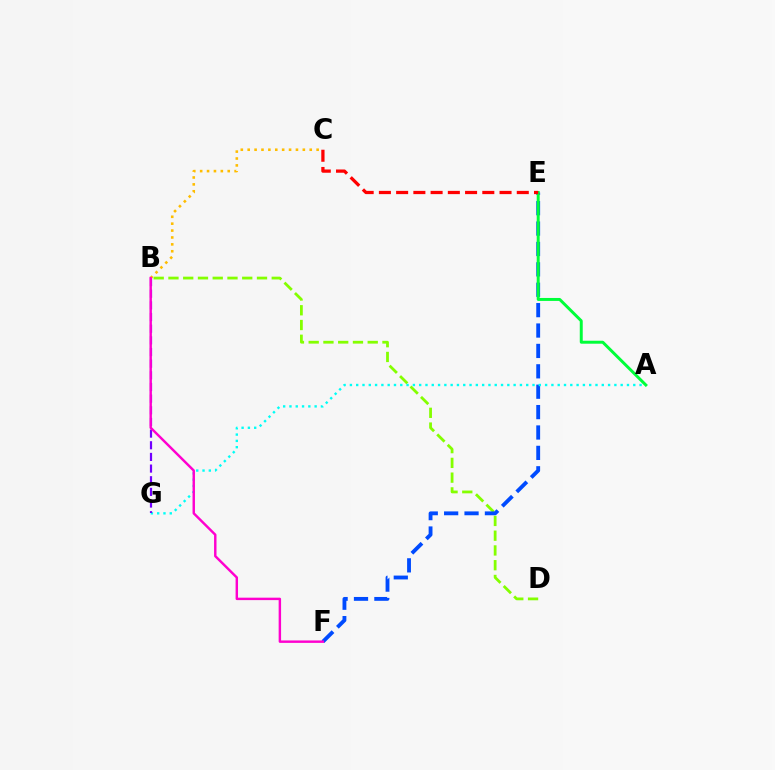{('B', 'D'): [{'color': '#84ff00', 'line_style': 'dashed', 'thickness': 2.0}], ('E', 'F'): [{'color': '#004bff', 'line_style': 'dashed', 'thickness': 2.77}], ('A', 'G'): [{'color': '#00fff6', 'line_style': 'dotted', 'thickness': 1.71}], ('B', 'G'): [{'color': '#7200ff', 'line_style': 'dashed', 'thickness': 1.58}], ('B', 'C'): [{'color': '#ffbd00', 'line_style': 'dotted', 'thickness': 1.87}], ('A', 'E'): [{'color': '#00ff39', 'line_style': 'solid', 'thickness': 2.13}], ('C', 'E'): [{'color': '#ff0000', 'line_style': 'dashed', 'thickness': 2.34}], ('B', 'F'): [{'color': '#ff00cf', 'line_style': 'solid', 'thickness': 1.75}]}